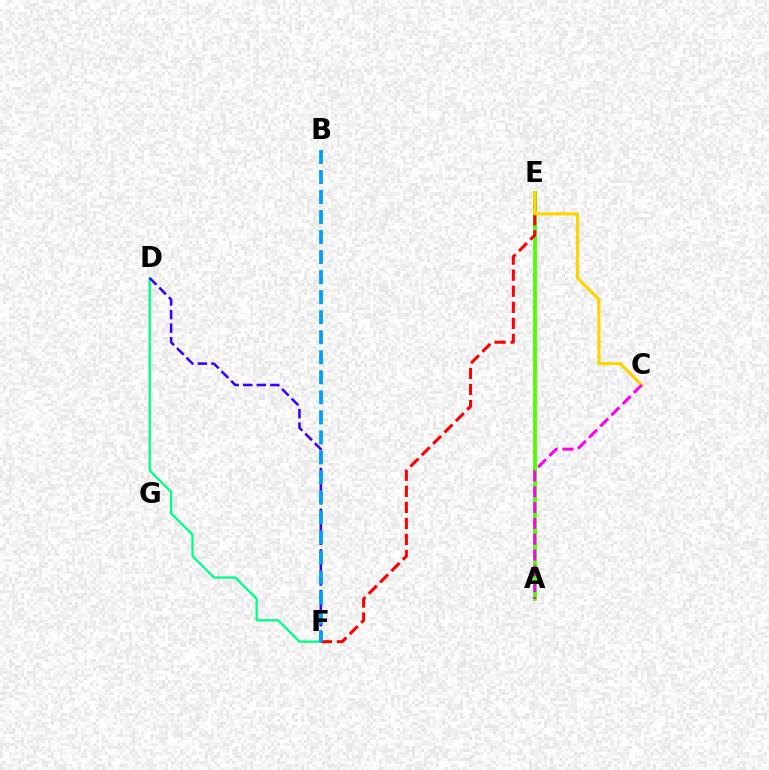{('D', 'F'): [{'color': '#00ff86', 'line_style': 'solid', 'thickness': 1.65}, {'color': '#3700ff', 'line_style': 'dashed', 'thickness': 1.84}], ('A', 'E'): [{'color': '#4fff00', 'line_style': 'solid', 'thickness': 2.77}], ('E', 'F'): [{'color': '#ff0000', 'line_style': 'dashed', 'thickness': 2.18}], ('C', 'E'): [{'color': '#ffd500', 'line_style': 'solid', 'thickness': 2.26}], ('A', 'C'): [{'color': '#ff00ed', 'line_style': 'dashed', 'thickness': 2.15}], ('B', 'F'): [{'color': '#009eff', 'line_style': 'dashed', 'thickness': 2.72}]}